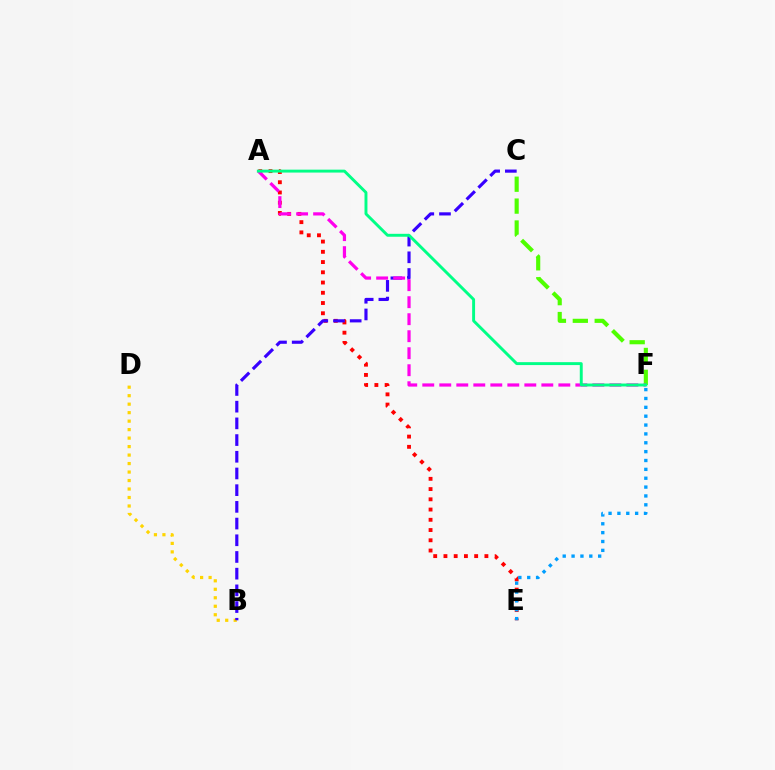{('B', 'D'): [{'color': '#ffd500', 'line_style': 'dotted', 'thickness': 2.31}], ('A', 'E'): [{'color': '#ff0000', 'line_style': 'dotted', 'thickness': 2.78}], ('C', 'F'): [{'color': '#4fff00', 'line_style': 'dashed', 'thickness': 2.97}], ('B', 'C'): [{'color': '#3700ff', 'line_style': 'dashed', 'thickness': 2.27}], ('A', 'F'): [{'color': '#ff00ed', 'line_style': 'dashed', 'thickness': 2.31}, {'color': '#00ff86', 'line_style': 'solid', 'thickness': 2.1}], ('E', 'F'): [{'color': '#009eff', 'line_style': 'dotted', 'thickness': 2.41}]}